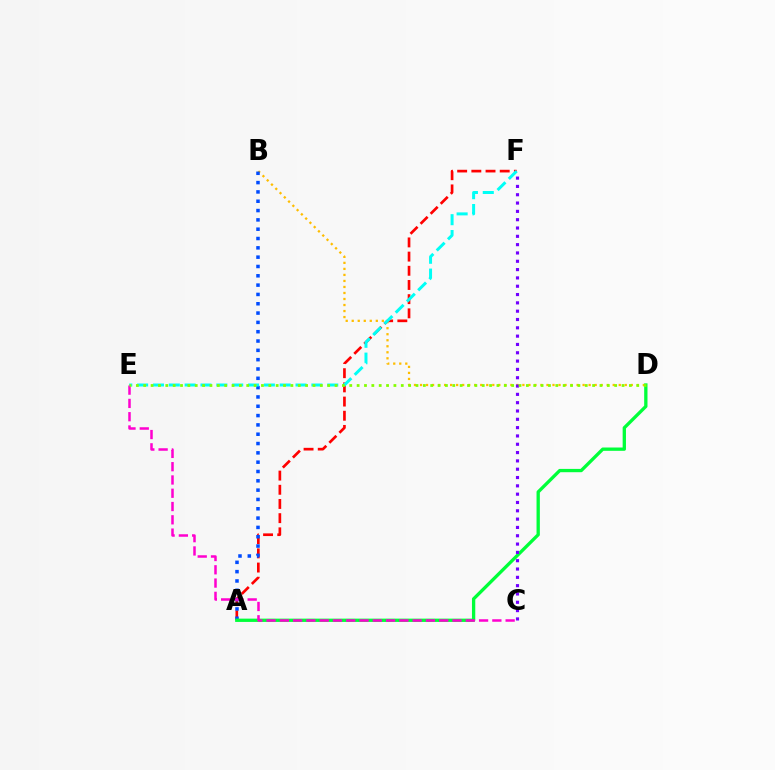{('B', 'D'): [{'color': '#ffbd00', 'line_style': 'dotted', 'thickness': 1.64}], ('A', 'F'): [{'color': '#ff0000', 'line_style': 'dashed', 'thickness': 1.93}], ('A', 'B'): [{'color': '#004bff', 'line_style': 'dotted', 'thickness': 2.53}], ('E', 'F'): [{'color': '#00fff6', 'line_style': 'dashed', 'thickness': 2.15}], ('A', 'D'): [{'color': '#00ff39', 'line_style': 'solid', 'thickness': 2.38}], ('C', 'E'): [{'color': '#ff00cf', 'line_style': 'dashed', 'thickness': 1.8}], ('C', 'F'): [{'color': '#7200ff', 'line_style': 'dotted', 'thickness': 2.26}], ('D', 'E'): [{'color': '#84ff00', 'line_style': 'dotted', 'thickness': 2.0}]}